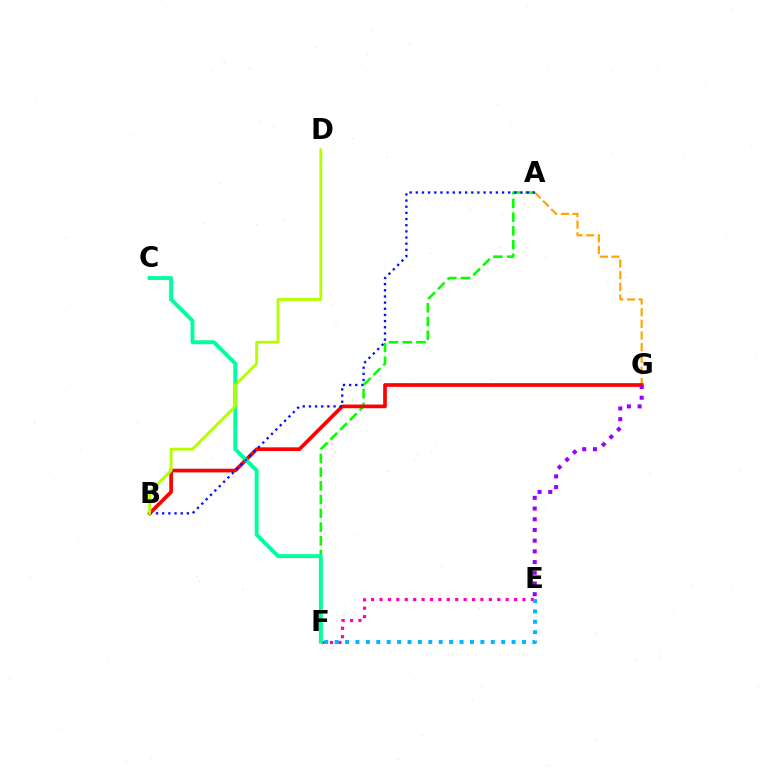{('A', 'G'): [{'color': '#ffa500', 'line_style': 'dashed', 'thickness': 1.58}], ('E', 'F'): [{'color': '#ff00bd', 'line_style': 'dotted', 'thickness': 2.29}, {'color': '#00b5ff', 'line_style': 'dotted', 'thickness': 2.83}], ('A', 'F'): [{'color': '#08ff00', 'line_style': 'dashed', 'thickness': 1.87}], ('B', 'G'): [{'color': '#ff0000', 'line_style': 'solid', 'thickness': 2.66}], ('C', 'F'): [{'color': '#00ff9d', 'line_style': 'solid', 'thickness': 2.82}], ('E', 'G'): [{'color': '#9b00ff', 'line_style': 'dotted', 'thickness': 2.91}], ('A', 'B'): [{'color': '#0010ff', 'line_style': 'dotted', 'thickness': 1.67}], ('B', 'D'): [{'color': '#b3ff00', 'line_style': 'solid', 'thickness': 2.06}]}